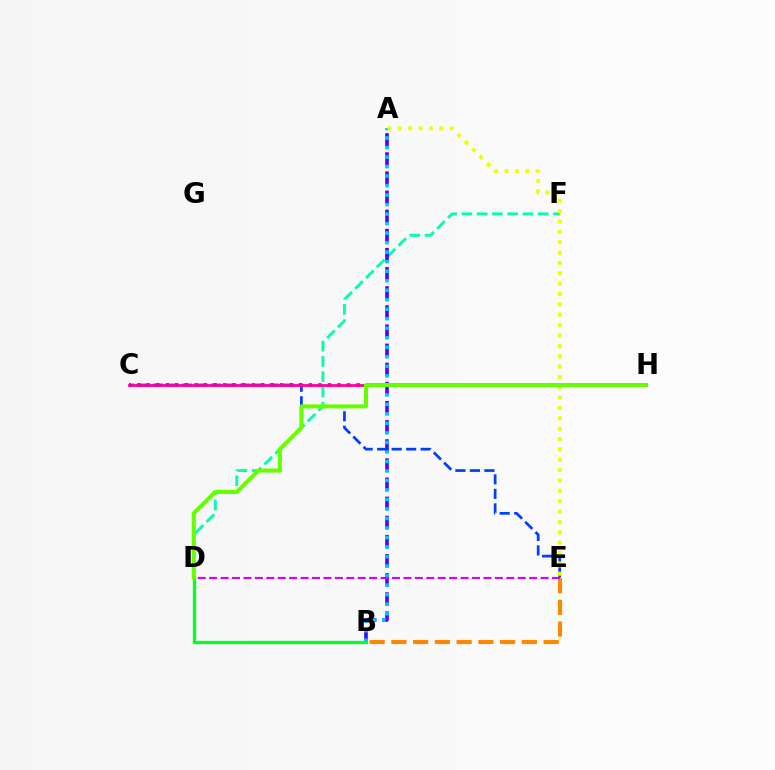{('D', 'F'): [{'color': '#00ffaf', 'line_style': 'dashed', 'thickness': 2.07}], ('C', 'H'): [{'color': '#ff0000', 'line_style': 'dotted', 'thickness': 2.59}, {'color': '#ff00a0', 'line_style': 'solid', 'thickness': 2.0}], ('A', 'B'): [{'color': '#4f00ff', 'line_style': 'dashed', 'thickness': 2.6}, {'color': '#00c7ff', 'line_style': 'dotted', 'thickness': 2.58}], ('C', 'E'): [{'color': '#003fff', 'line_style': 'dashed', 'thickness': 1.97}], ('B', 'D'): [{'color': '#00ff27', 'line_style': 'solid', 'thickness': 2.37}], ('A', 'E'): [{'color': '#eeff00', 'line_style': 'dotted', 'thickness': 2.81}], ('B', 'E'): [{'color': '#ff8800', 'line_style': 'dashed', 'thickness': 2.96}], ('D', 'E'): [{'color': '#d600ff', 'line_style': 'dashed', 'thickness': 1.55}], ('D', 'H'): [{'color': '#66ff00', 'line_style': 'solid', 'thickness': 2.91}]}